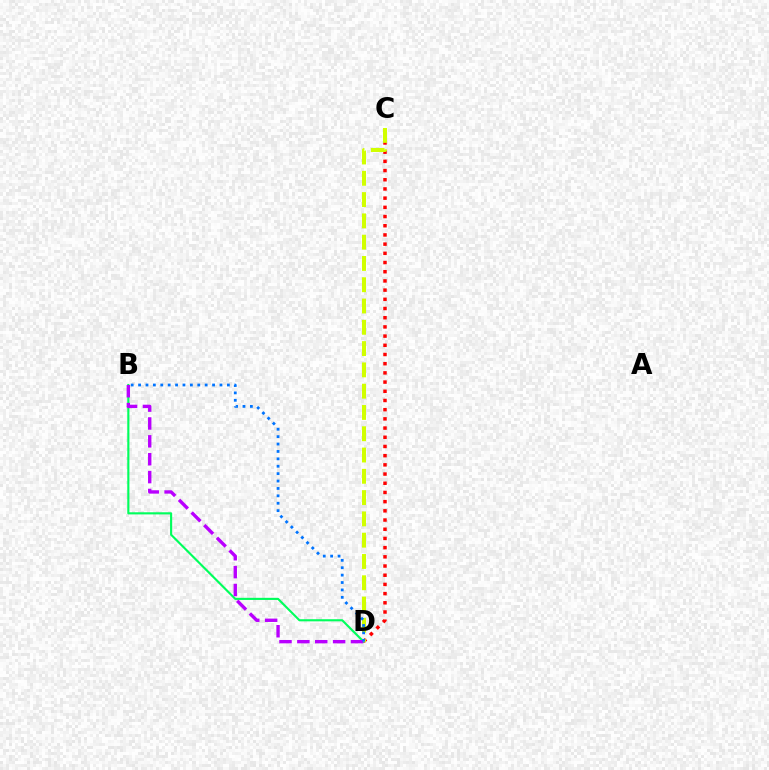{('B', 'D'): [{'color': '#00ff5c', 'line_style': 'solid', 'thickness': 1.53}, {'color': '#b900ff', 'line_style': 'dashed', 'thickness': 2.43}, {'color': '#0074ff', 'line_style': 'dotted', 'thickness': 2.01}], ('C', 'D'): [{'color': '#ff0000', 'line_style': 'dotted', 'thickness': 2.5}, {'color': '#d1ff00', 'line_style': 'dashed', 'thickness': 2.89}]}